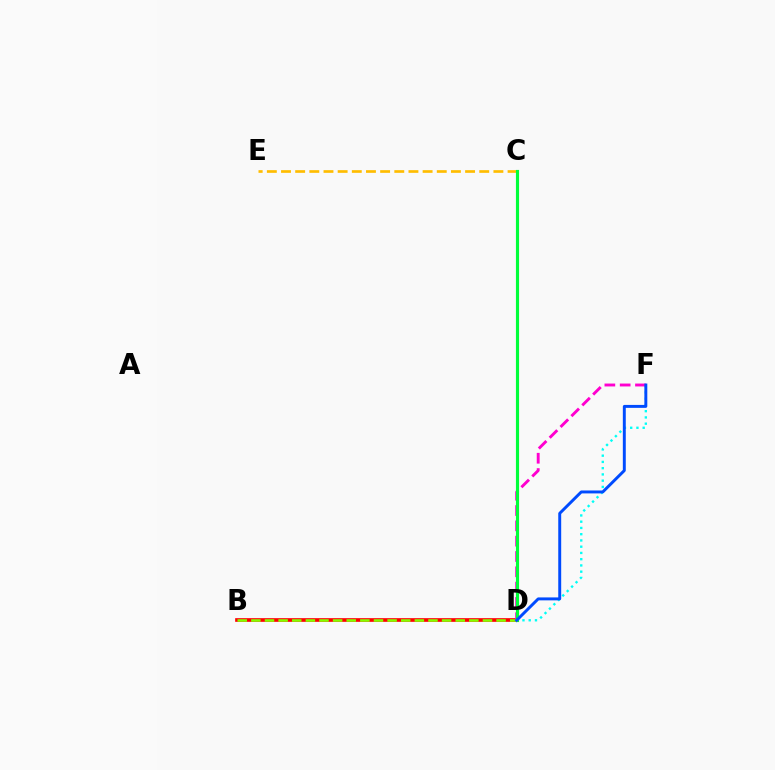{('D', 'F'): [{'color': '#00fff6', 'line_style': 'dotted', 'thickness': 1.7}, {'color': '#ff00cf', 'line_style': 'dashed', 'thickness': 2.08}, {'color': '#004bff', 'line_style': 'solid', 'thickness': 2.12}], ('B', 'D'): [{'color': '#ff0000', 'line_style': 'solid', 'thickness': 2.64}, {'color': '#84ff00', 'line_style': 'dashed', 'thickness': 1.85}], ('C', 'D'): [{'color': '#7200ff', 'line_style': 'dashed', 'thickness': 1.86}, {'color': '#00ff39', 'line_style': 'solid', 'thickness': 2.26}], ('C', 'E'): [{'color': '#ffbd00', 'line_style': 'dashed', 'thickness': 1.92}]}